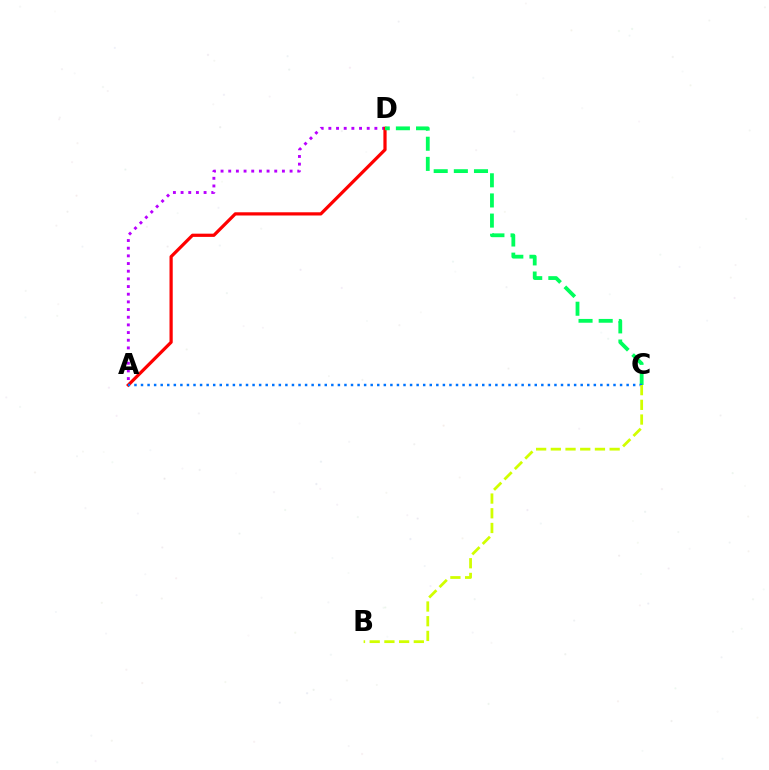{('A', 'D'): [{'color': '#b900ff', 'line_style': 'dotted', 'thickness': 2.08}, {'color': '#ff0000', 'line_style': 'solid', 'thickness': 2.32}], ('C', 'D'): [{'color': '#00ff5c', 'line_style': 'dashed', 'thickness': 2.74}], ('A', 'C'): [{'color': '#0074ff', 'line_style': 'dotted', 'thickness': 1.78}], ('B', 'C'): [{'color': '#d1ff00', 'line_style': 'dashed', 'thickness': 2.0}]}